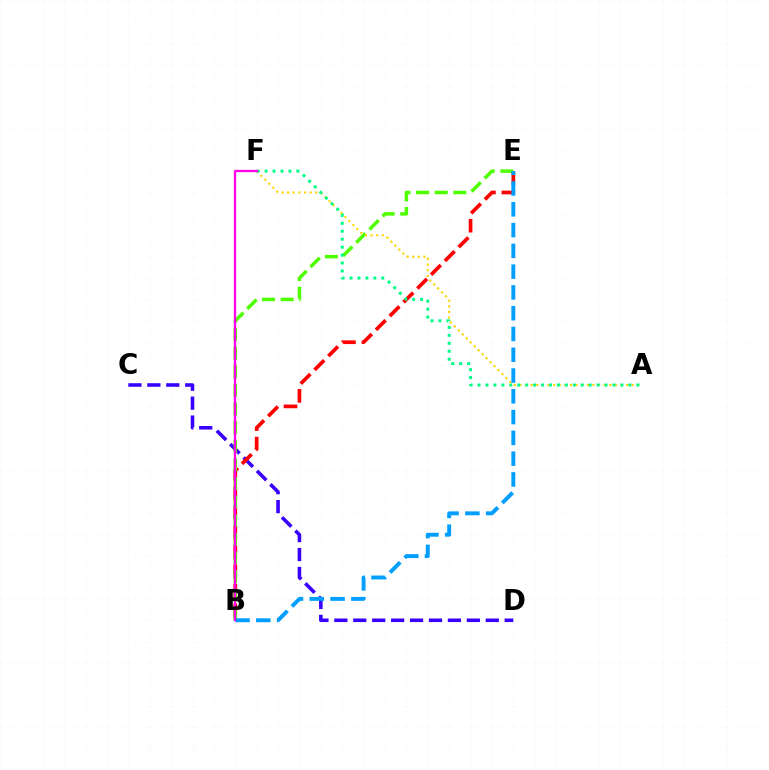{('C', 'D'): [{'color': '#3700ff', 'line_style': 'dashed', 'thickness': 2.57}], ('B', 'E'): [{'color': '#ff0000', 'line_style': 'dashed', 'thickness': 2.65}, {'color': '#4fff00', 'line_style': 'dashed', 'thickness': 2.53}, {'color': '#009eff', 'line_style': 'dashed', 'thickness': 2.82}], ('A', 'F'): [{'color': '#ffd500', 'line_style': 'dotted', 'thickness': 1.53}, {'color': '#00ff86', 'line_style': 'dotted', 'thickness': 2.16}], ('B', 'F'): [{'color': '#ff00ed', 'line_style': 'solid', 'thickness': 1.66}]}